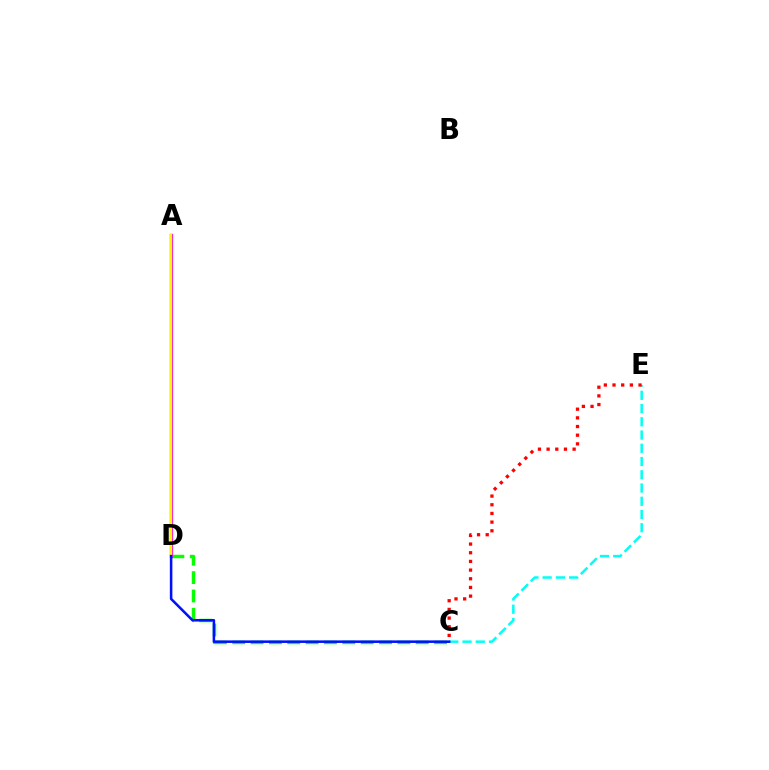{('C', 'E'): [{'color': '#00fff6', 'line_style': 'dashed', 'thickness': 1.8}, {'color': '#ff0000', 'line_style': 'dotted', 'thickness': 2.36}], ('C', 'D'): [{'color': '#08ff00', 'line_style': 'dashed', 'thickness': 2.49}, {'color': '#0010ff', 'line_style': 'solid', 'thickness': 1.83}], ('A', 'D'): [{'color': '#ee00ff', 'line_style': 'solid', 'thickness': 2.37}, {'color': '#fcf500', 'line_style': 'solid', 'thickness': 1.72}]}